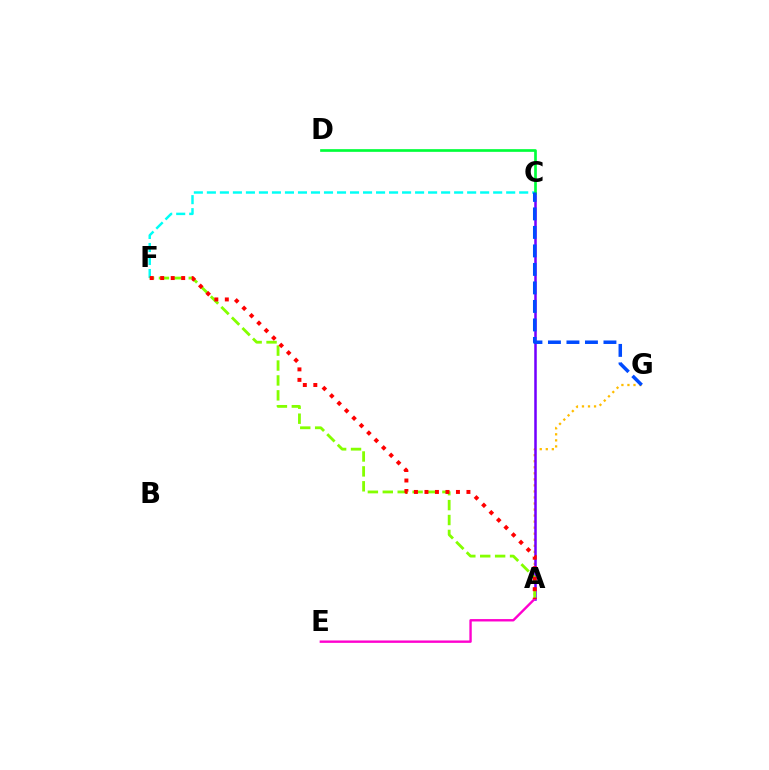{('C', 'F'): [{'color': '#00fff6', 'line_style': 'dashed', 'thickness': 1.77}], ('A', 'G'): [{'color': '#ffbd00', 'line_style': 'dotted', 'thickness': 1.64}], ('A', 'C'): [{'color': '#7200ff', 'line_style': 'solid', 'thickness': 1.82}], ('A', 'F'): [{'color': '#84ff00', 'line_style': 'dashed', 'thickness': 2.03}, {'color': '#ff0000', 'line_style': 'dotted', 'thickness': 2.85}], ('A', 'E'): [{'color': '#ff00cf', 'line_style': 'solid', 'thickness': 1.72}], ('C', 'D'): [{'color': '#00ff39', 'line_style': 'solid', 'thickness': 1.93}], ('C', 'G'): [{'color': '#004bff', 'line_style': 'dashed', 'thickness': 2.51}]}